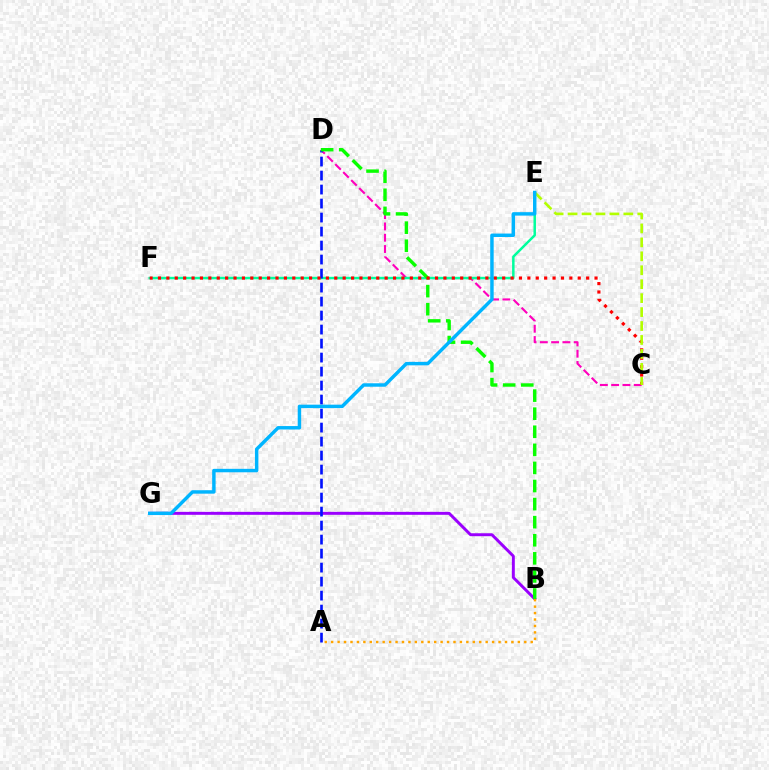{('B', 'G'): [{'color': '#9b00ff', 'line_style': 'solid', 'thickness': 2.12}], ('C', 'D'): [{'color': '#ff00bd', 'line_style': 'dashed', 'thickness': 1.53}], ('E', 'F'): [{'color': '#00ff9d', 'line_style': 'solid', 'thickness': 1.79}], ('A', 'D'): [{'color': '#0010ff', 'line_style': 'dashed', 'thickness': 1.9}], ('B', 'D'): [{'color': '#08ff00', 'line_style': 'dashed', 'thickness': 2.46}], ('C', 'F'): [{'color': '#ff0000', 'line_style': 'dotted', 'thickness': 2.28}], ('A', 'B'): [{'color': '#ffa500', 'line_style': 'dotted', 'thickness': 1.75}], ('C', 'E'): [{'color': '#b3ff00', 'line_style': 'dashed', 'thickness': 1.89}], ('E', 'G'): [{'color': '#00b5ff', 'line_style': 'solid', 'thickness': 2.48}]}